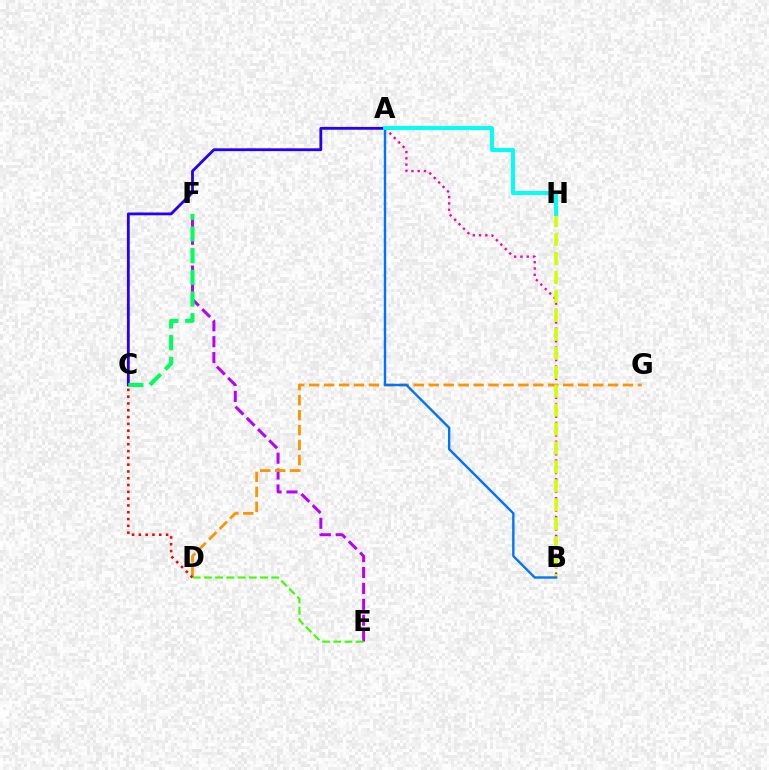{('A', 'B'): [{'color': '#ff00ac', 'line_style': 'dotted', 'thickness': 1.71}, {'color': '#0074ff', 'line_style': 'solid', 'thickness': 1.72}], ('E', 'F'): [{'color': '#b900ff', 'line_style': 'dashed', 'thickness': 2.16}], ('D', 'G'): [{'color': '#ff9400', 'line_style': 'dashed', 'thickness': 2.03}], ('C', 'D'): [{'color': '#ff0000', 'line_style': 'dotted', 'thickness': 1.85}], ('D', 'E'): [{'color': '#3dff00', 'line_style': 'dashed', 'thickness': 1.53}], ('B', 'H'): [{'color': '#d1ff00', 'line_style': 'dashed', 'thickness': 2.57}], ('A', 'C'): [{'color': '#2500ff', 'line_style': 'solid', 'thickness': 2.03}], ('C', 'F'): [{'color': '#00ff5c', 'line_style': 'dashed', 'thickness': 2.94}], ('A', 'H'): [{'color': '#00fff6', 'line_style': 'solid', 'thickness': 2.84}]}